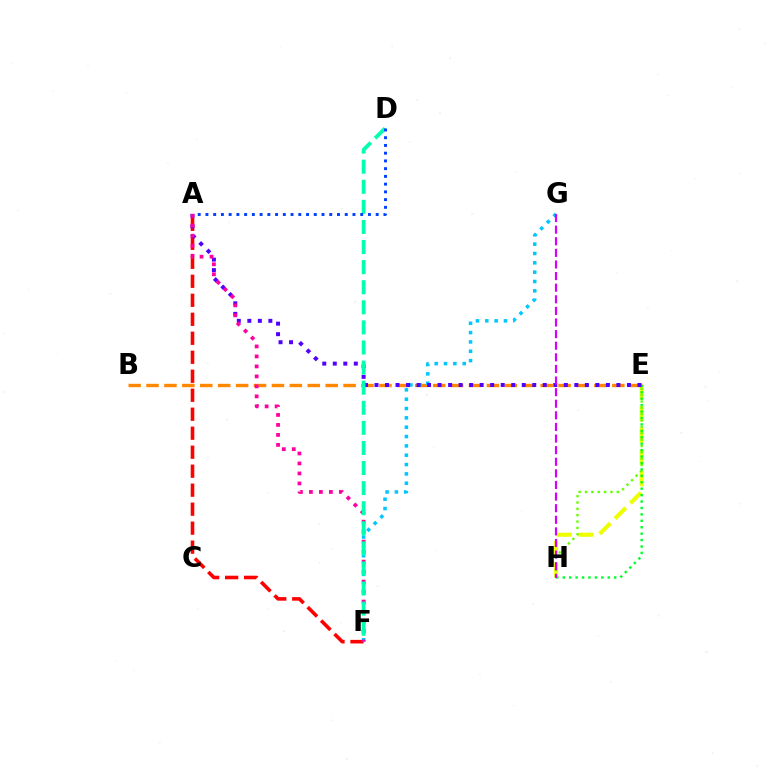{('A', 'F'): [{'color': '#ff0000', 'line_style': 'dashed', 'thickness': 2.58}, {'color': '#ff00a0', 'line_style': 'dotted', 'thickness': 2.71}], ('E', 'H'): [{'color': '#eeff00', 'line_style': 'dashed', 'thickness': 2.95}, {'color': '#66ff00', 'line_style': 'dotted', 'thickness': 1.73}, {'color': '#00ff27', 'line_style': 'dotted', 'thickness': 1.75}], ('B', 'E'): [{'color': '#ff8800', 'line_style': 'dashed', 'thickness': 2.43}], ('F', 'G'): [{'color': '#00c7ff', 'line_style': 'dotted', 'thickness': 2.54}], ('A', 'E'): [{'color': '#4f00ff', 'line_style': 'dotted', 'thickness': 2.86}], ('D', 'F'): [{'color': '#00ffaf', 'line_style': 'dashed', 'thickness': 2.73}], ('A', 'D'): [{'color': '#003fff', 'line_style': 'dotted', 'thickness': 2.1}], ('G', 'H'): [{'color': '#d600ff', 'line_style': 'dashed', 'thickness': 1.58}]}